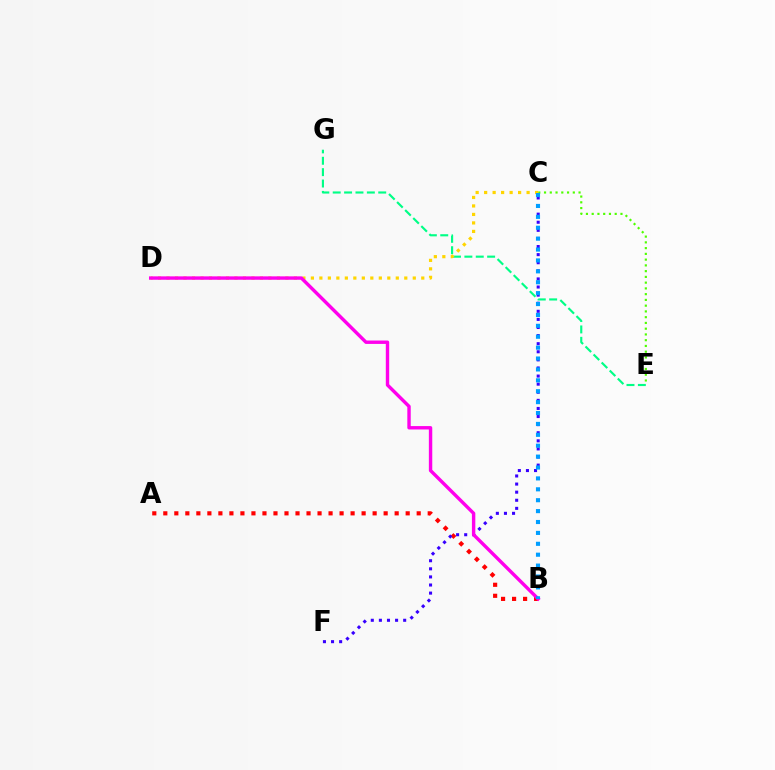{('C', 'E'): [{'color': '#4fff00', 'line_style': 'dotted', 'thickness': 1.56}], ('E', 'G'): [{'color': '#00ff86', 'line_style': 'dashed', 'thickness': 1.55}], ('C', 'D'): [{'color': '#ffd500', 'line_style': 'dotted', 'thickness': 2.31}], ('A', 'B'): [{'color': '#ff0000', 'line_style': 'dotted', 'thickness': 2.99}], ('C', 'F'): [{'color': '#3700ff', 'line_style': 'dotted', 'thickness': 2.2}], ('B', 'D'): [{'color': '#ff00ed', 'line_style': 'solid', 'thickness': 2.45}], ('B', 'C'): [{'color': '#009eff', 'line_style': 'dotted', 'thickness': 2.96}]}